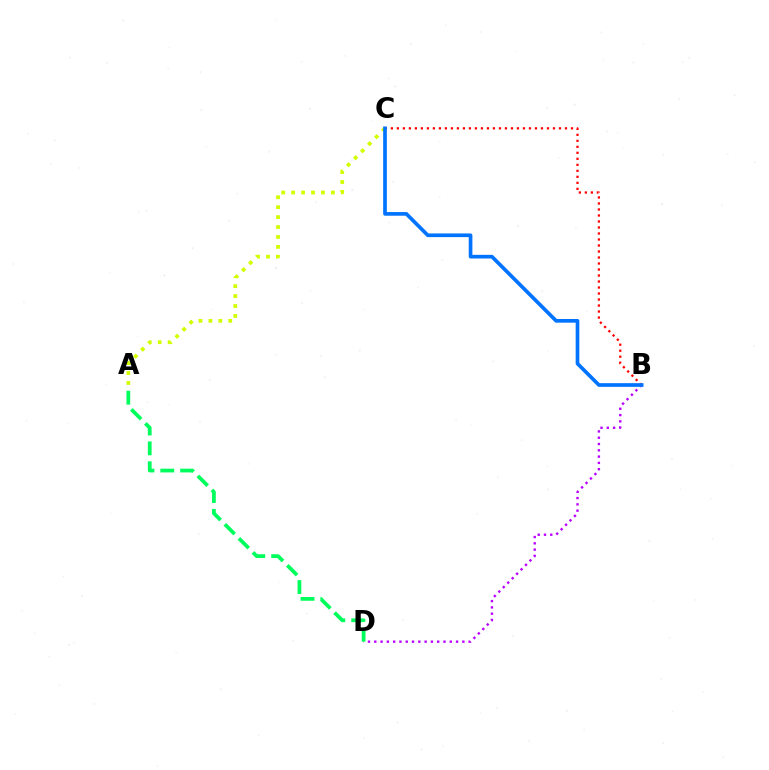{('A', 'C'): [{'color': '#d1ff00', 'line_style': 'dotted', 'thickness': 2.7}], ('B', 'D'): [{'color': '#b900ff', 'line_style': 'dotted', 'thickness': 1.71}], ('A', 'D'): [{'color': '#00ff5c', 'line_style': 'dashed', 'thickness': 2.7}], ('B', 'C'): [{'color': '#ff0000', 'line_style': 'dotted', 'thickness': 1.63}, {'color': '#0074ff', 'line_style': 'solid', 'thickness': 2.65}]}